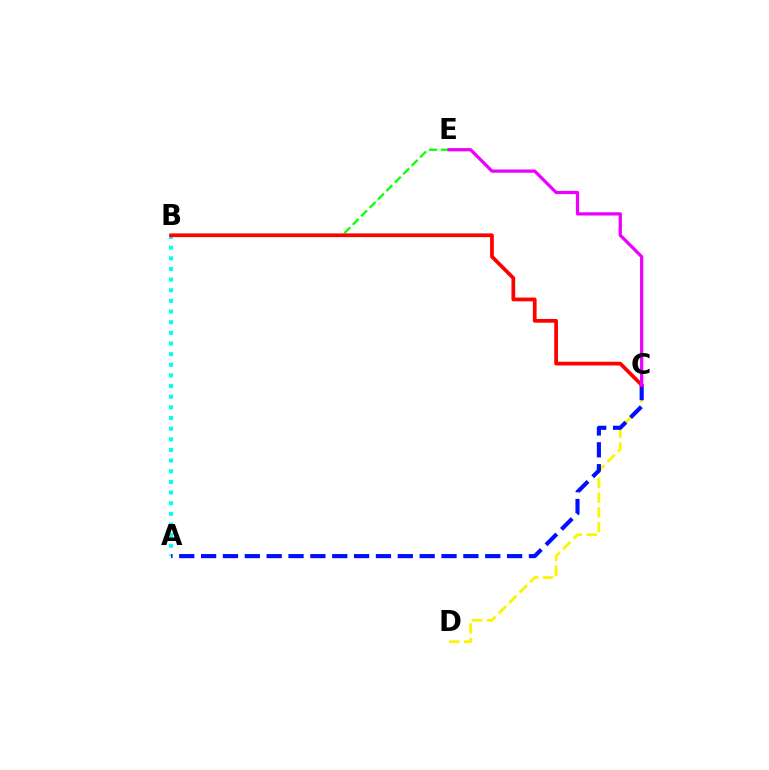{('C', 'D'): [{'color': '#fcf500', 'line_style': 'dashed', 'thickness': 2.01}], ('A', 'B'): [{'color': '#00fff6', 'line_style': 'dotted', 'thickness': 2.89}], ('B', 'E'): [{'color': '#08ff00', 'line_style': 'dashed', 'thickness': 1.62}], ('A', 'C'): [{'color': '#0010ff', 'line_style': 'dashed', 'thickness': 2.97}], ('B', 'C'): [{'color': '#ff0000', 'line_style': 'solid', 'thickness': 2.69}], ('C', 'E'): [{'color': '#ee00ff', 'line_style': 'solid', 'thickness': 2.34}]}